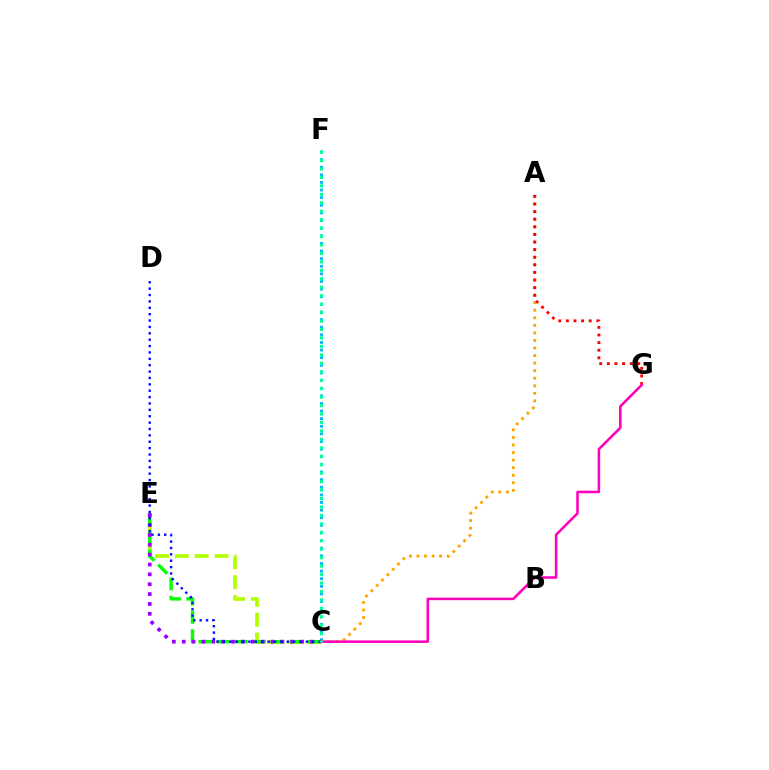{('C', 'E'): [{'color': '#b3ff00', 'line_style': 'dashed', 'thickness': 2.7}, {'color': '#08ff00', 'line_style': 'dashed', 'thickness': 2.48}, {'color': '#9b00ff', 'line_style': 'dotted', 'thickness': 2.68}], ('C', 'F'): [{'color': '#00b5ff', 'line_style': 'dotted', 'thickness': 2.07}, {'color': '#00ff9d', 'line_style': 'dotted', 'thickness': 2.3}], ('A', 'C'): [{'color': '#ffa500', 'line_style': 'dotted', 'thickness': 2.05}], ('C', 'D'): [{'color': '#0010ff', 'line_style': 'dotted', 'thickness': 1.73}], ('A', 'G'): [{'color': '#ff0000', 'line_style': 'dotted', 'thickness': 2.07}], ('C', 'G'): [{'color': '#ff00bd', 'line_style': 'solid', 'thickness': 1.84}]}